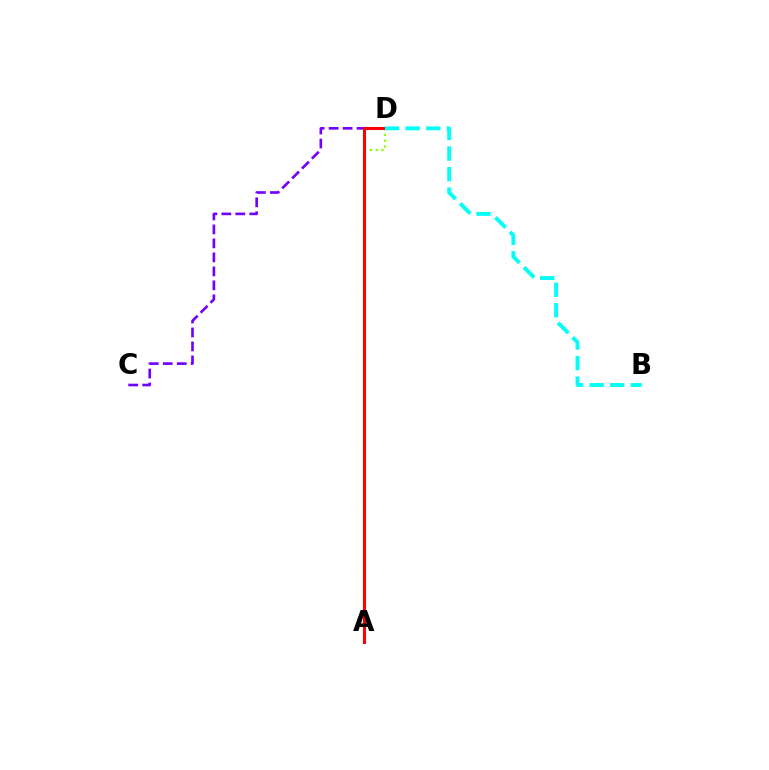{('A', 'D'): [{'color': '#84ff00', 'line_style': 'dotted', 'thickness': 1.59}, {'color': '#ff0000', 'line_style': 'solid', 'thickness': 2.21}], ('C', 'D'): [{'color': '#7200ff', 'line_style': 'dashed', 'thickness': 1.9}], ('B', 'D'): [{'color': '#00fff6', 'line_style': 'dashed', 'thickness': 2.79}]}